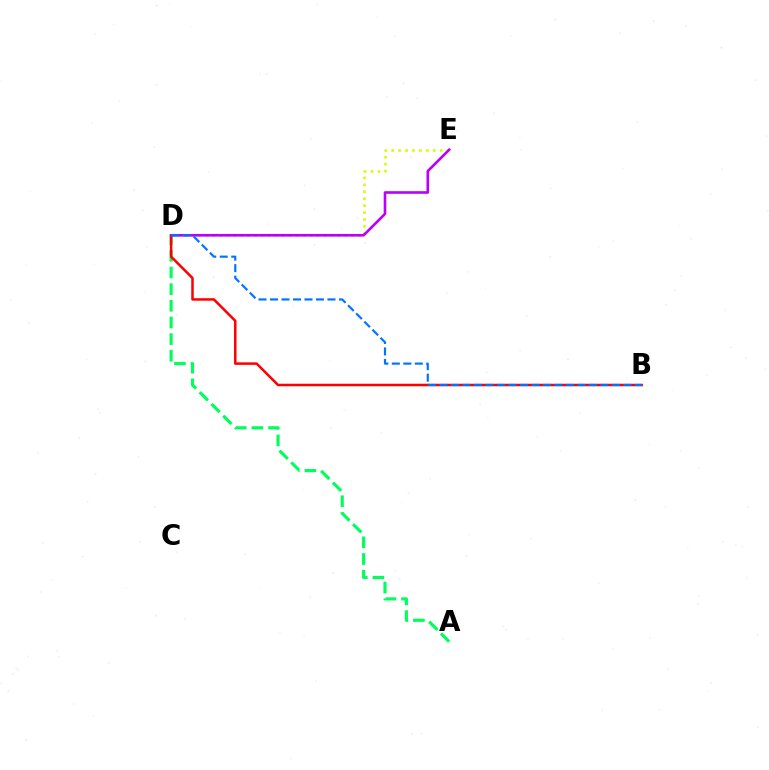{('D', 'E'): [{'color': '#d1ff00', 'line_style': 'dotted', 'thickness': 1.89}, {'color': '#b900ff', 'line_style': 'solid', 'thickness': 1.88}], ('A', 'D'): [{'color': '#00ff5c', 'line_style': 'dashed', 'thickness': 2.26}], ('B', 'D'): [{'color': '#ff0000', 'line_style': 'solid', 'thickness': 1.8}, {'color': '#0074ff', 'line_style': 'dashed', 'thickness': 1.56}]}